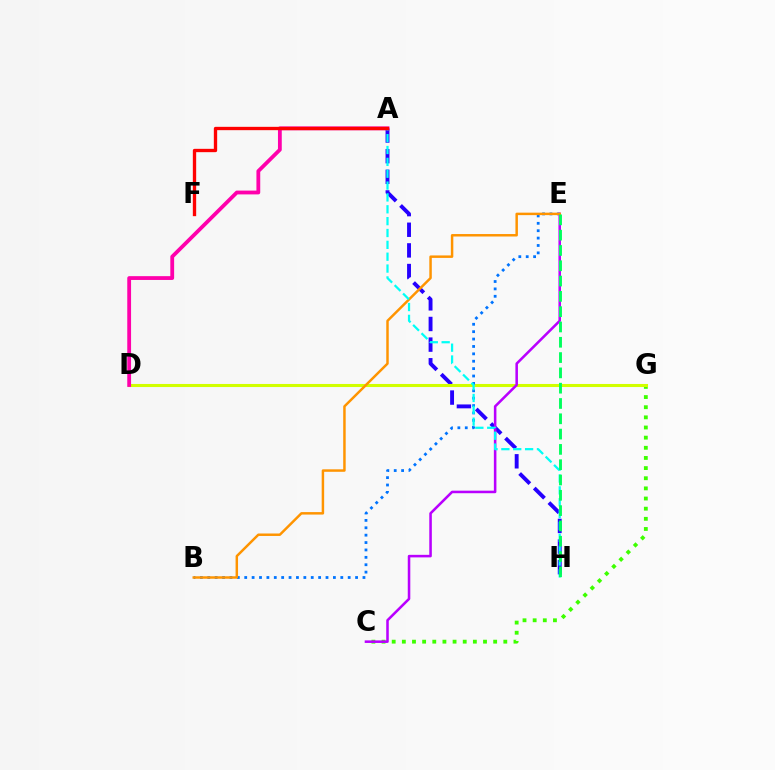{('C', 'G'): [{'color': '#3dff00', 'line_style': 'dotted', 'thickness': 2.76}], ('A', 'H'): [{'color': '#2500ff', 'line_style': 'dashed', 'thickness': 2.8}, {'color': '#00fff6', 'line_style': 'dashed', 'thickness': 1.61}], ('D', 'G'): [{'color': '#d1ff00', 'line_style': 'solid', 'thickness': 2.21}], ('A', 'D'): [{'color': '#ff00ac', 'line_style': 'solid', 'thickness': 2.74}], ('B', 'E'): [{'color': '#0074ff', 'line_style': 'dotted', 'thickness': 2.01}, {'color': '#ff9400', 'line_style': 'solid', 'thickness': 1.78}], ('C', 'E'): [{'color': '#b900ff', 'line_style': 'solid', 'thickness': 1.83}], ('A', 'F'): [{'color': '#ff0000', 'line_style': 'solid', 'thickness': 2.4}], ('E', 'H'): [{'color': '#00ff5c', 'line_style': 'dashed', 'thickness': 2.08}]}